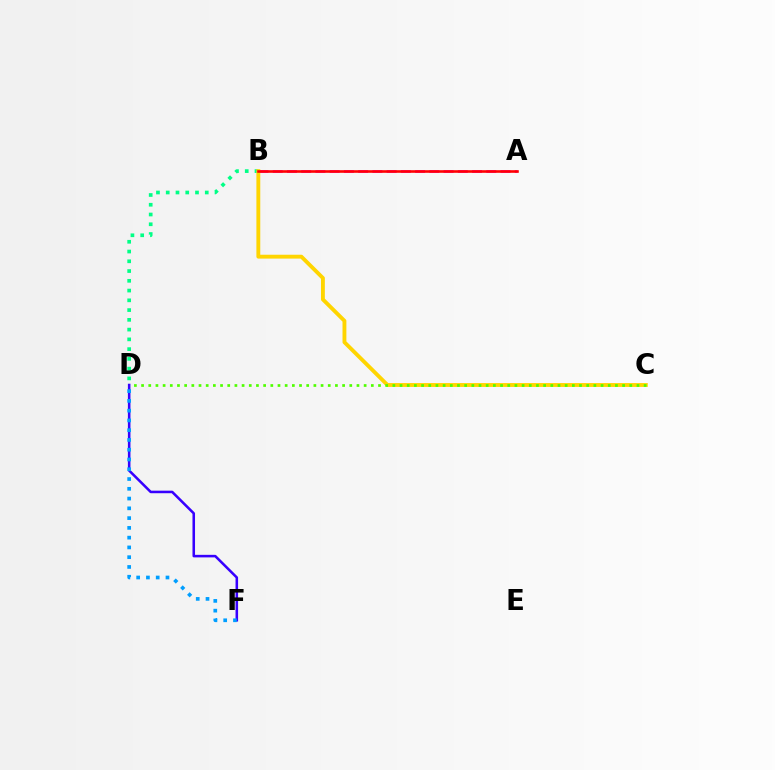{('B', 'D'): [{'color': '#00ff86', 'line_style': 'dotted', 'thickness': 2.65}], ('A', 'B'): [{'color': '#ff00ed', 'line_style': 'dashed', 'thickness': 1.93}, {'color': '#ff0000', 'line_style': 'solid', 'thickness': 1.87}], ('B', 'C'): [{'color': '#ffd500', 'line_style': 'solid', 'thickness': 2.78}], ('C', 'D'): [{'color': '#4fff00', 'line_style': 'dotted', 'thickness': 1.95}], ('D', 'F'): [{'color': '#3700ff', 'line_style': 'solid', 'thickness': 1.84}, {'color': '#009eff', 'line_style': 'dotted', 'thickness': 2.65}]}